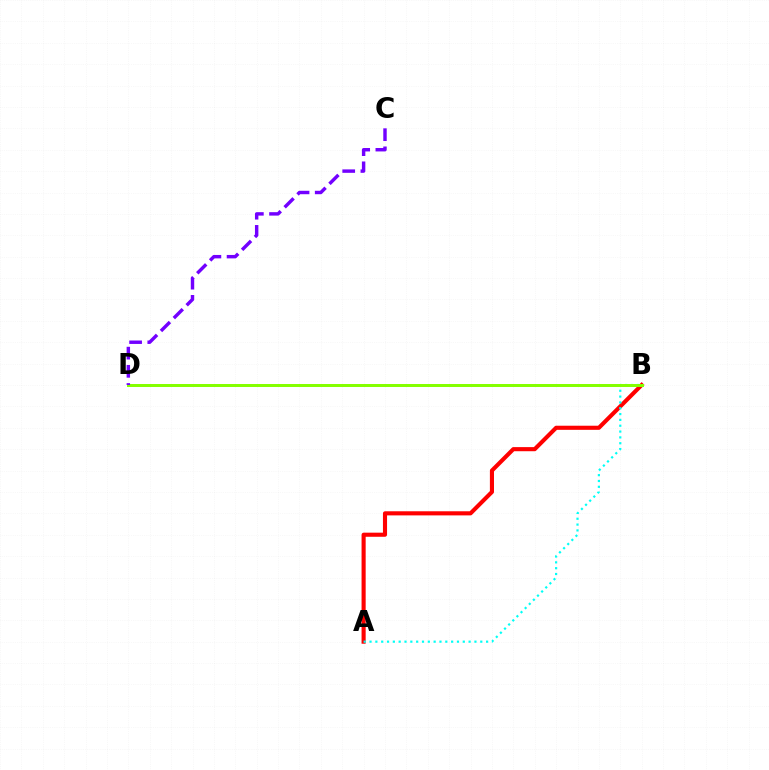{('A', 'B'): [{'color': '#ff0000', 'line_style': 'solid', 'thickness': 2.96}, {'color': '#00fff6', 'line_style': 'dotted', 'thickness': 1.58}], ('B', 'D'): [{'color': '#84ff00', 'line_style': 'solid', 'thickness': 2.14}], ('C', 'D'): [{'color': '#7200ff', 'line_style': 'dashed', 'thickness': 2.47}]}